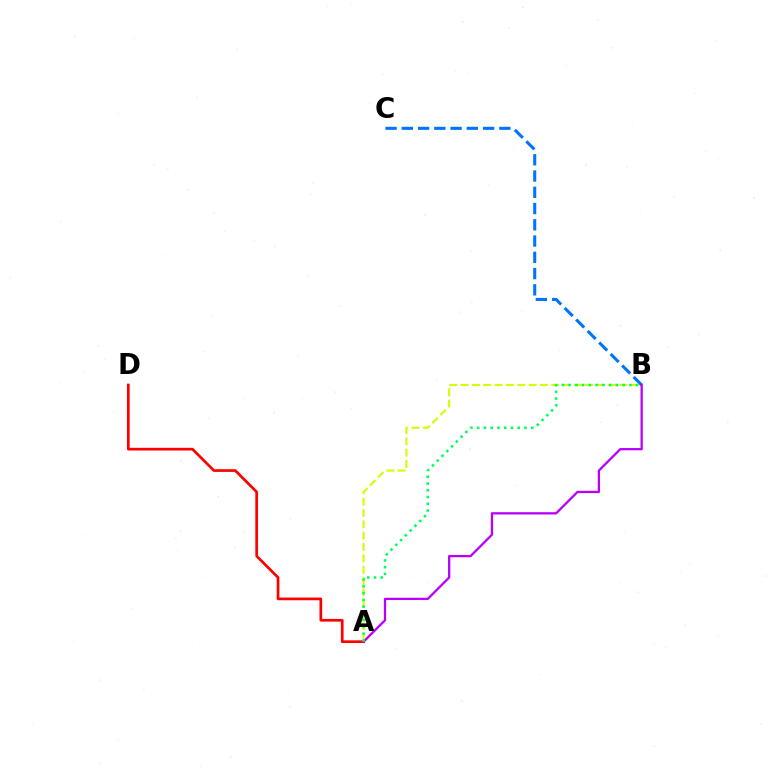{('A', 'D'): [{'color': '#ff0000', 'line_style': 'solid', 'thickness': 1.94}], ('B', 'C'): [{'color': '#0074ff', 'line_style': 'dashed', 'thickness': 2.21}], ('A', 'B'): [{'color': '#d1ff00', 'line_style': 'dashed', 'thickness': 1.54}, {'color': '#b900ff', 'line_style': 'solid', 'thickness': 1.64}, {'color': '#00ff5c', 'line_style': 'dotted', 'thickness': 1.84}]}